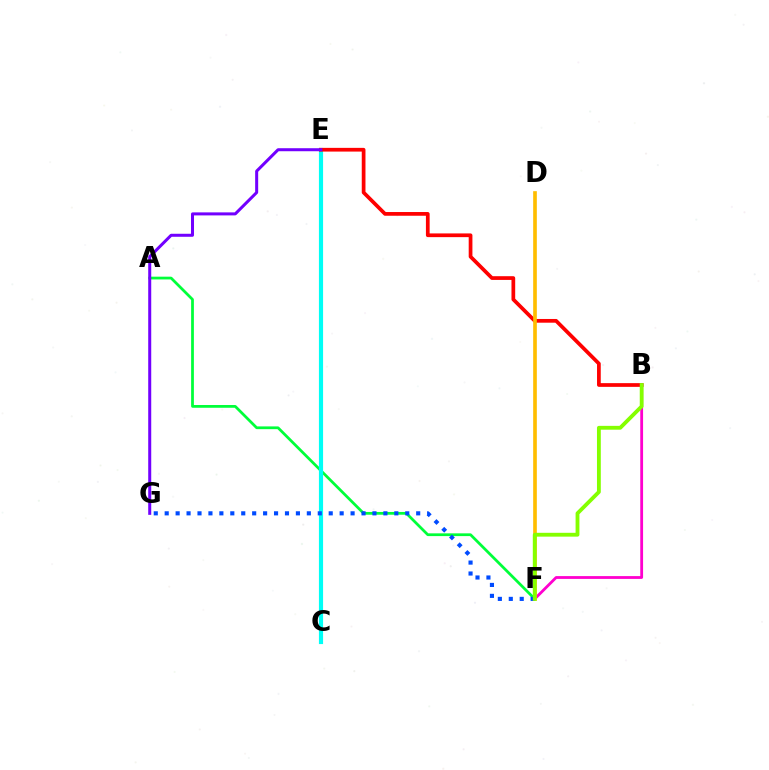{('A', 'F'): [{'color': '#00ff39', 'line_style': 'solid', 'thickness': 1.98}], ('B', 'F'): [{'color': '#ff00cf', 'line_style': 'solid', 'thickness': 2.02}, {'color': '#84ff00', 'line_style': 'solid', 'thickness': 2.76}], ('C', 'E'): [{'color': '#00fff6', 'line_style': 'solid', 'thickness': 2.99}], ('B', 'E'): [{'color': '#ff0000', 'line_style': 'solid', 'thickness': 2.68}], ('D', 'F'): [{'color': '#ffbd00', 'line_style': 'solid', 'thickness': 2.63}], ('F', 'G'): [{'color': '#004bff', 'line_style': 'dotted', 'thickness': 2.97}], ('E', 'G'): [{'color': '#7200ff', 'line_style': 'solid', 'thickness': 2.17}]}